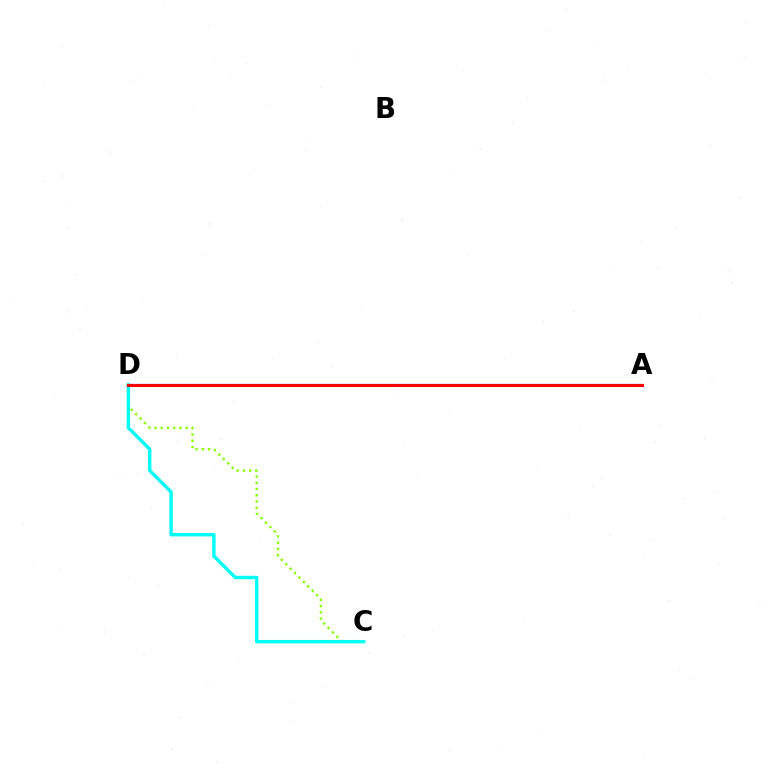{('C', 'D'): [{'color': '#84ff00', 'line_style': 'dotted', 'thickness': 1.7}, {'color': '#00fff6', 'line_style': 'solid', 'thickness': 2.45}], ('A', 'D'): [{'color': '#7200ff', 'line_style': 'solid', 'thickness': 1.59}, {'color': '#ff0000', 'line_style': 'solid', 'thickness': 2.18}]}